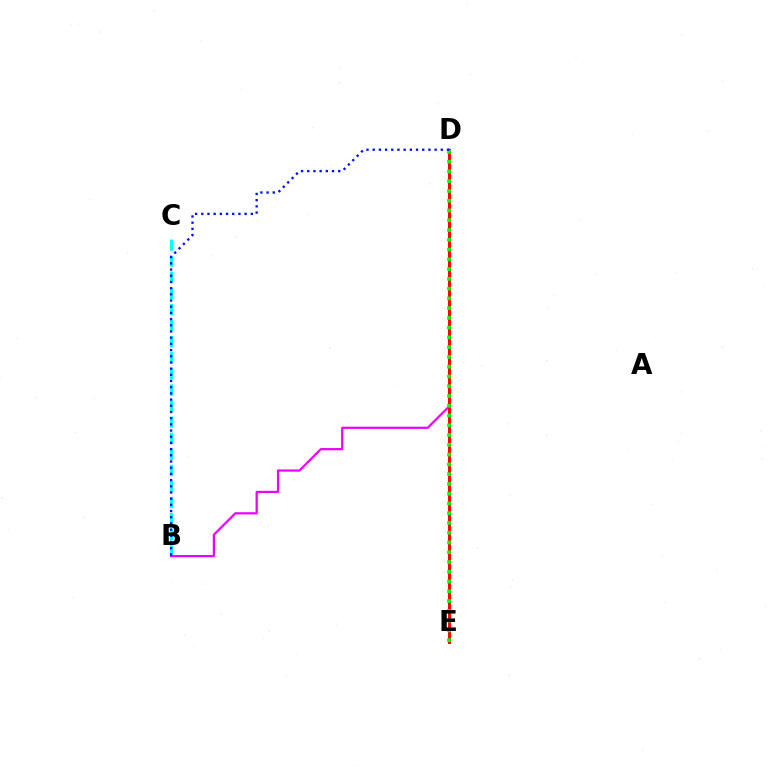{('B', 'C'): [{'color': '#00fff6', 'line_style': 'dashed', 'thickness': 2.19}], ('B', 'D'): [{'color': '#ee00ff', 'line_style': 'solid', 'thickness': 1.61}, {'color': '#0010ff', 'line_style': 'dotted', 'thickness': 1.68}], ('D', 'E'): [{'color': '#fcf500', 'line_style': 'dotted', 'thickness': 2.24}, {'color': '#ff0000', 'line_style': 'solid', 'thickness': 2.13}, {'color': '#08ff00', 'line_style': 'dotted', 'thickness': 2.65}]}